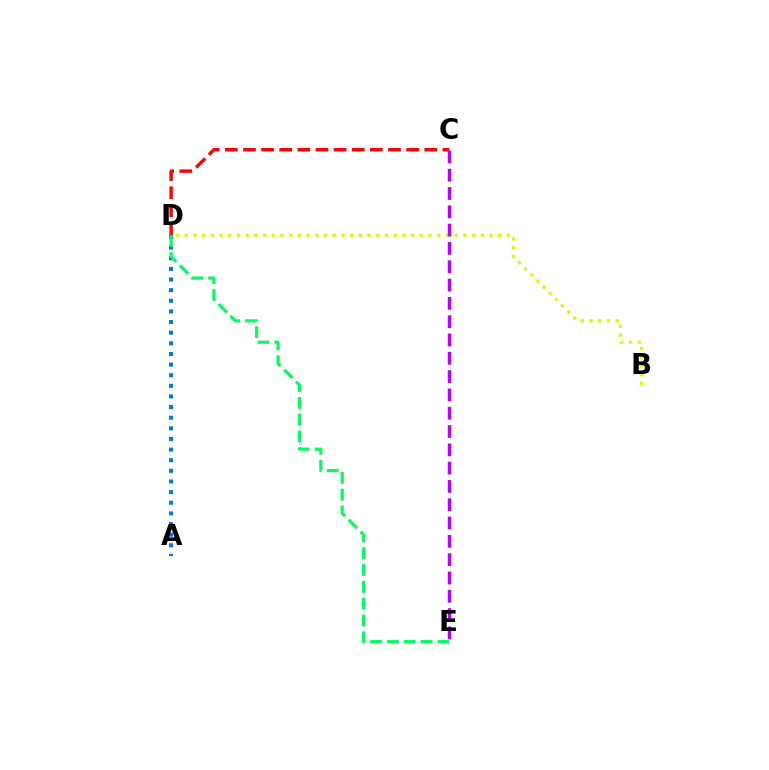{('A', 'D'): [{'color': '#0074ff', 'line_style': 'dotted', 'thickness': 2.89}], ('C', 'D'): [{'color': '#ff0000', 'line_style': 'dashed', 'thickness': 2.46}], ('B', 'D'): [{'color': '#d1ff00', 'line_style': 'dotted', 'thickness': 2.37}], ('D', 'E'): [{'color': '#00ff5c', 'line_style': 'dashed', 'thickness': 2.29}], ('C', 'E'): [{'color': '#b900ff', 'line_style': 'dashed', 'thickness': 2.49}]}